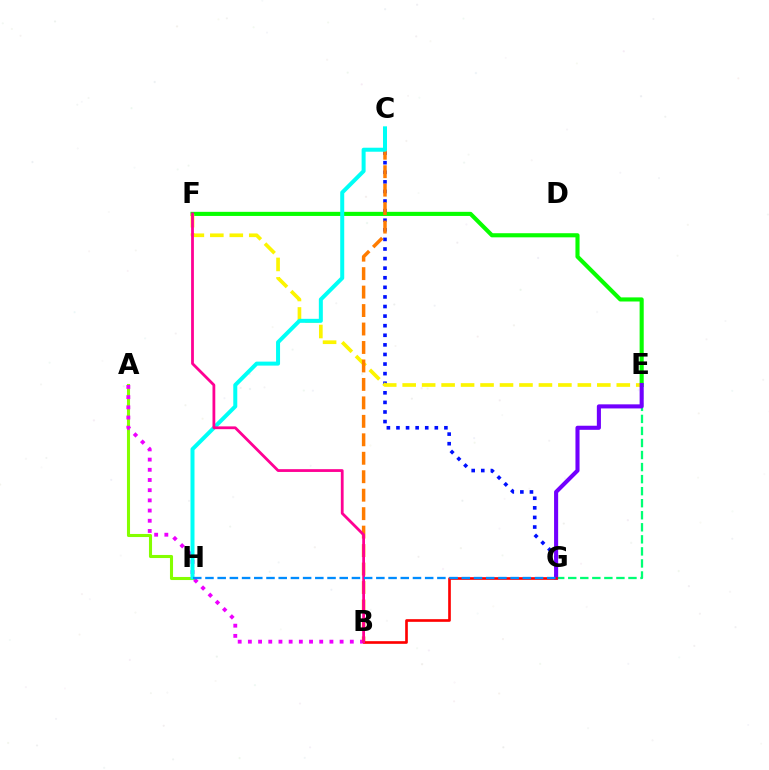{('E', 'F'): [{'color': '#08ff00', 'line_style': 'solid', 'thickness': 2.96}, {'color': '#fcf500', 'line_style': 'dashed', 'thickness': 2.64}], ('A', 'H'): [{'color': '#84ff00', 'line_style': 'solid', 'thickness': 2.22}], ('A', 'B'): [{'color': '#ee00ff', 'line_style': 'dotted', 'thickness': 2.77}], ('C', 'G'): [{'color': '#0010ff', 'line_style': 'dotted', 'thickness': 2.61}], ('E', 'G'): [{'color': '#00ff74', 'line_style': 'dashed', 'thickness': 1.64}, {'color': '#7200ff', 'line_style': 'solid', 'thickness': 2.94}], ('B', 'C'): [{'color': '#ff7c00', 'line_style': 'dashed', 'thickness': 2.51}], ('B', 'G'): [{'color': '#ff0000', 'line_style': 'solid', 'thickness': 1.91}], ('C', 'H'): [{'color': '#00fff6', 'line_style': 'solid', 'thickness': 2.88}], ('B', 'F'): [{'color': '#ff0094', 'line_style': 'solid', 'thickness': 2.01}], ('G', 'H'): [{'color': '#008cff', 'line_style': 'dashed', 'thickness': 1.66}]}